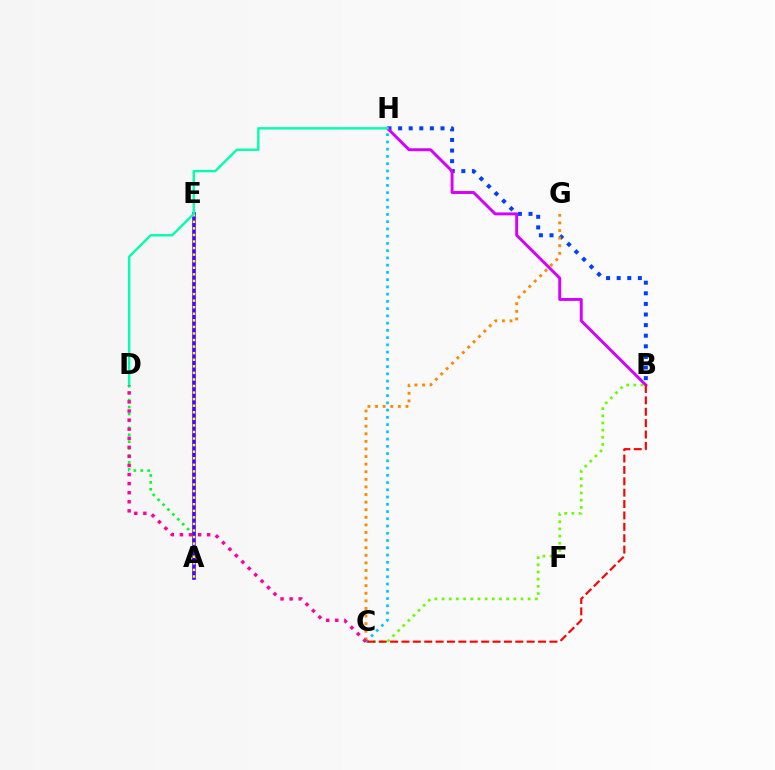{('B', 'H'): [{'color': '#003fff', 'line_style': 'dotted', 'thickness': 2.88}, {'color': '#d600ff', 'line_style': 'solid', 'thickness': 2.12}], ('B', 'C'): [{'color': '#66ff00', 'line_style': 'dotted', 'thickness': 1.95}, {'color': '#ff0000', 'line_style': 'dashed', 'thickness': 1.55}], ('A', 'D'): [{'color': '#00ff27', 'line_style': 'dotted', 'thickness': 1.88}], ('A', 'E'): [{'color': '#4f00ff', 'line_style': 'solid', 'thickness': 2.63}, {'color': '#eeff00', 'line_style': 'dotted', 'thickness': 1.78}], ('C', 'H'): [{'color': '#00c7ff', 'line_style': 'dotted', 'thickness': 1.97}], ('D', 'H'): [{'color': '#00ffaf', 'line_style': 'solid', 'thickness': 1.72}], ('C', 'G'): [{'color': '#ff8800', 'line_style': 'dotted', 'thickness': 2.06}], ('C', 'D'): [{'color': '#ff00a0', 'line_style': 'dotted', 'thickness': 2.47}]}